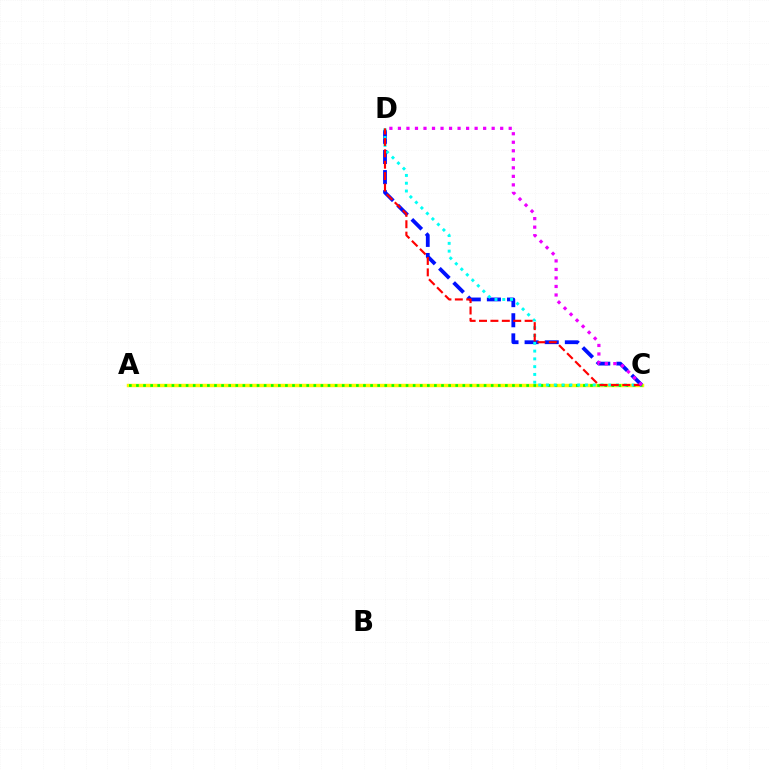{('A', 'C'): [{'color': '#fcf500', 'line_style': 'solid', 'thickness': 2.47}, {'color': '#08ff00', 'line_style': 'dotted', 'thickness': 1.93}], ('C', 'D'): [{'color': '#0010ff', 'line_style': 'dashed', 'thickness': 2.73}, {'color': '#00fff6', 'line_style': 'dotted', 'thickness': 2.12}, {'color': '#ff0000', 'line_style': 'dashed', 'thickness': 1.55}, {'color': '#ee00ff', 'line_style': 'dotted', 'thickness': 2.32}]}